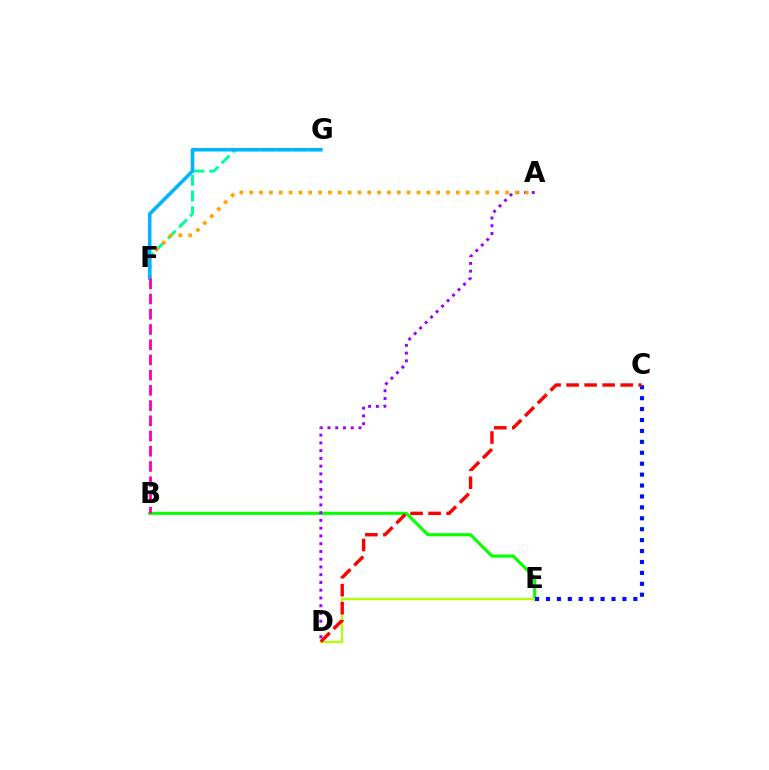{('B', 'E'): [{'color': '#08ff00', 'line_style': 'solid', 'thickness': 2.24}], ('F', 'G'): [{'color': '#00ff9d', 'line_style': 'dashed', 'thickness': 2.13}, {'color': '#00b5ff', 'line_style': 'solid', 'thickness': 2.58}], ('A', 'D'): [{'color': '#9b00ff', 'line_style': 'dotted', 'thickness': 2.11}], ('A', 'F'): [{'color': '#ffa500', 'line_style': 'dotted', 'thickness': 2.67}], ('D', 'E'): [{'color': '#b3ff00', 'line_style': 'solid', 'thickness': 1.65}], ('B', 'F'): [{'color': '#ff00bd', 'line_style': 'dashed', 'thickness': 2.07}], ('C', 'E'): [{'color': '#0010ff', 'line_style': 'dotted', 'thickness': 2.97}], ('C', 'D'): [{'color': '#ff0000', 'line_style': 'dashed', 'thickness': 2.45}]}